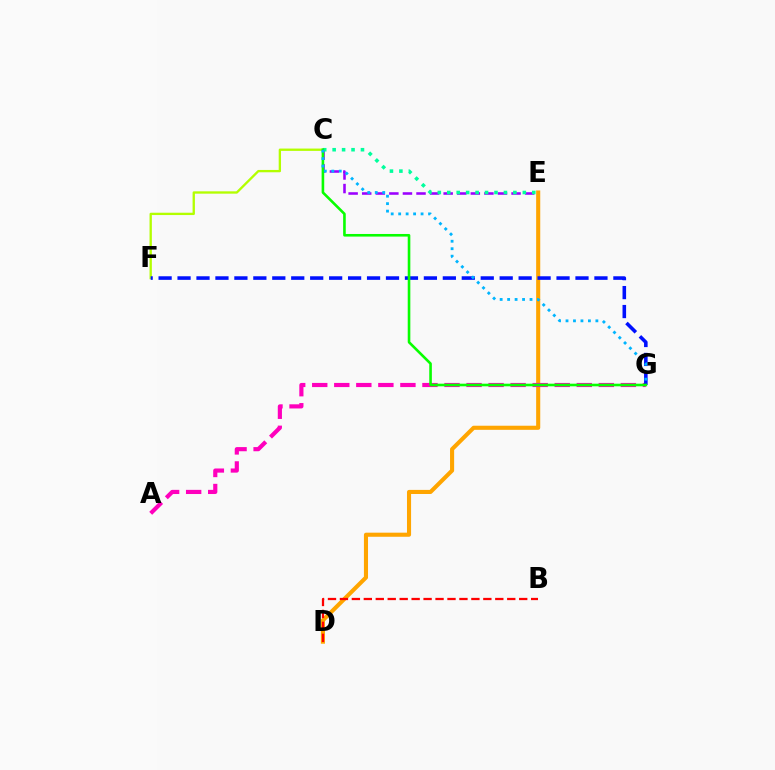{('C', 'E'): [{'color': '#9b00ff', 'line_style': 'dashed', 'thickness': 1.84}, {'color': '#00ff9d', 'line_style': 'dotted', 'thickness': 2.57}], ('C', 'F'): [{'color': '#b3ff00', 'line_style': 'solid', 'thickness': 1.68}], ('D', 'E'): [{'color': '#ffa500', 'line_style': 'solid', 'thickness': 2.95}], ('A', 'G'): [{'color': '#ff00bd', 'line_style': 'dashed', 'thickness': 2.99}], ('F', 'G'): [{'color': '#0010ff', 'line_style': 'dashed', 'thickness': 2.57}], ('C', 'G'): [{'color': '#08ff00', 'line_style': 'solid', 'thickness': 1.88}, {'color': '#00b5ff', 'line_style': 'dotted', 'thickness': 2.03}], ('B', 'D'): [{'color': '#ff0000', 'line_style': 'dashed', 'thickness': 1.62}]}